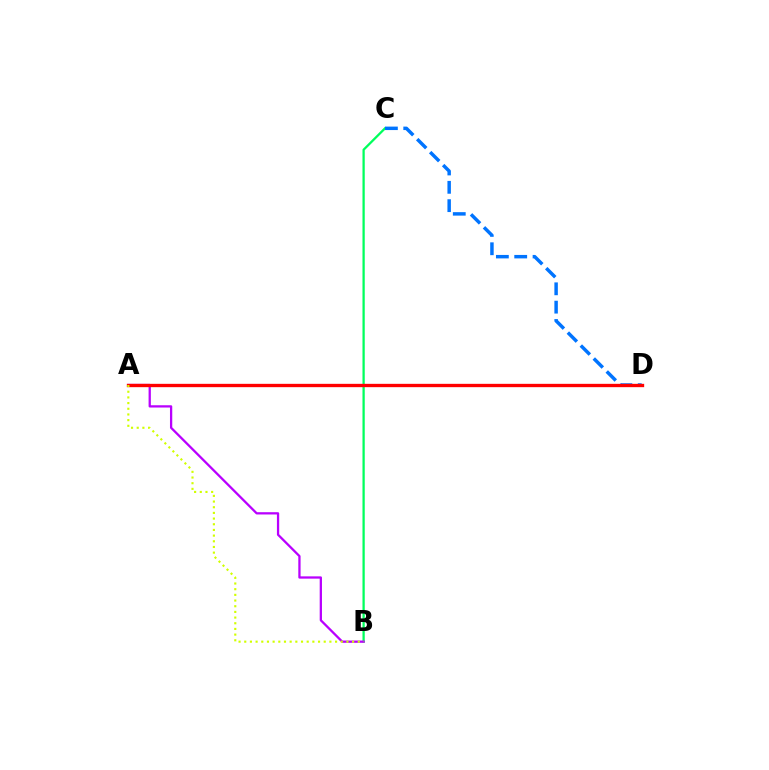{('B', 'C'): [{'color': '#00ff5c', 'line_style': 'solid', 'thickness': 1.63}], ('C', 'D'): [{'color': '#0074ff', 'line_style': 'dashed', 'thickness': 2.49}], ('A', 'B'): [{'color': '#b900ff', 'line_style': 'solid', 'thickness': 1.64}, {'color': '#d1ff00', 'line_style': 'dotted', 'thickness': 1.54}], ('A', 'D'): [{'color': '#ff0000', 'line_style': 'solid', 'thickness': 2.4}]}